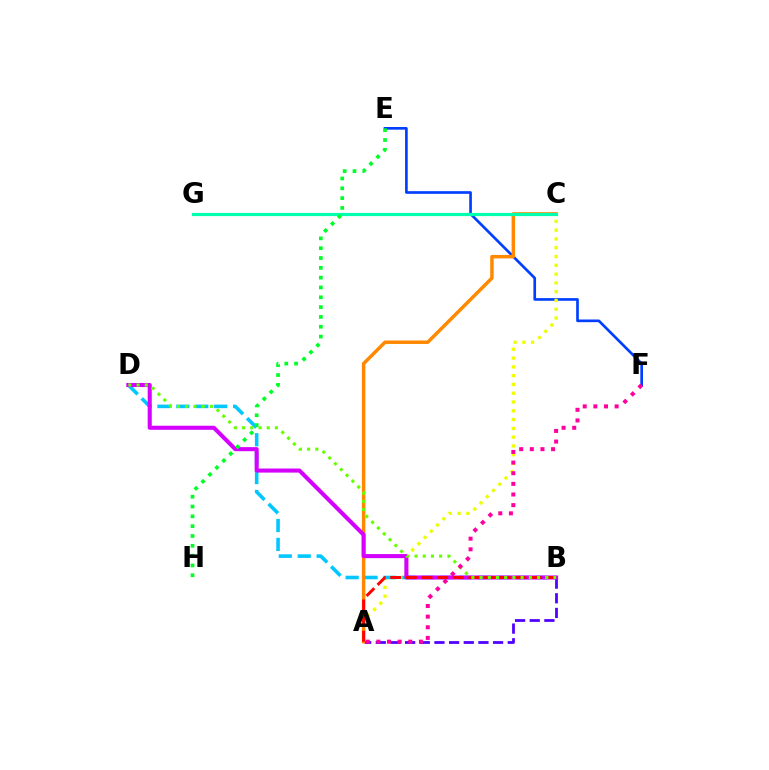{('E', 'F'): [{'color': '#003fff', 'line_style': 'solid', 'thickness': 1.92}], ('A', 'C'): [{'color': '#eeff00', 'line_style': 'dotted', 'thickness': 2.39}, {'color': '#ff8800', 'line_style': 'solid', 'thickness': 2.5}], ('A', 'B'): [{'color': '#4f00ff', 'line_style': 'dashed', 'thickness': 1.99}, {'color': '#ff0000', 'line_style': 'dashed', 'thickness': 2.13}], ('B', 'D'): [{'color': '#00c7ff', 'line_style': 'dashed', 'thickness': 2.57}, {'color': '#d600ff', 'line_style': 'solid', 'thickness': 2.93}, {'color': '#66ff00', 'line_style': 'dotted', 'thickness': 2.23}], ('C', 'G'): [{'color': '#00ffaf', 'line_style': 'solid', 'thickness': 2.31}], ('E', 'H'): [{'color': '#00ff27', 'line_style': 'dotted', 'thickness': 2.67}], ('A', 'F'): [{'color': '#ff00a0', 'line_style': 'dotted', 'thickness': 2.89}]}